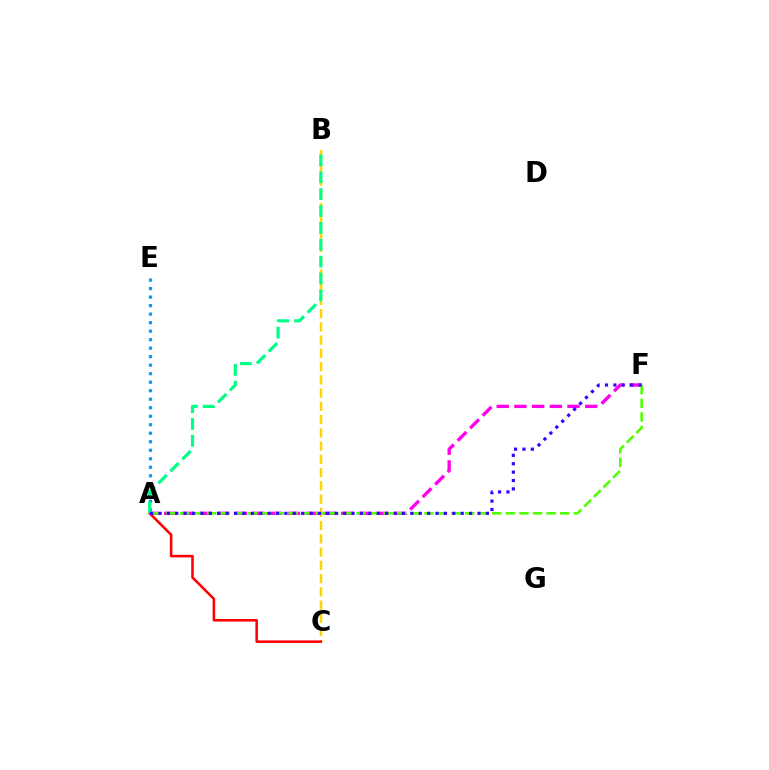{('B', 'C'): [{'color': '#ffd500', 'line_style': 'dashed', 'thickness': 1.8}], ('A', 'E'): [{'color': '#009eff', 'line_style': 'dotted', 'thickness': 2.31}], ('A', 'C'): [{'color': '#ff0000', 'line_style': 'solid', 'thickness': 1.84}], ('A', 'F'): [{'color': '#ff00ed', 'line_style': 'dashed', 'thickness': 2.4}, {'color': '#4fff00', 'line_style': 'dashed', 'thickness': 1.84}, {'color': '#3700ff', 'line_style': 'dotted', 'thickness': 2.28}], ('A', 'B'): [{'color': '#00ff86', 'line_style': 'dashed', 'thickness': 2.29}]}